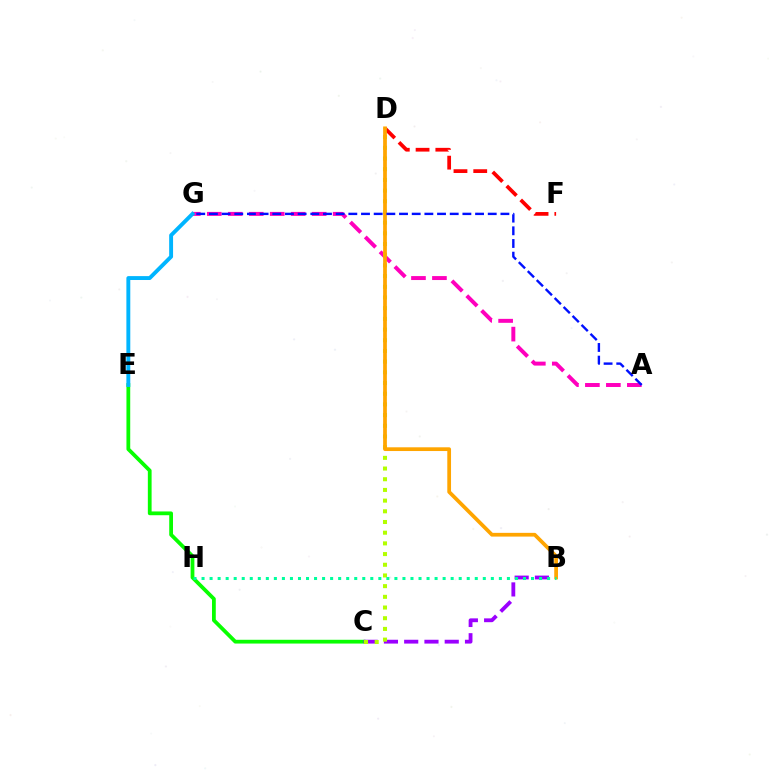{('A', 'G'): [{'color': '#ff00bd', 'line_style': 'dashed', 'thickness': 2.85}, {'color': '#0010ff', 'line_style': 'dashed', 'thickness': 1.72}], ('C', 'E'): [{'color': '#08ff00', 'line_style': 'solid', 'thickness': 2.71}], ('B', 'C'): [{'color': '#9b00ff', 'line_style': 'dashed', 'thickness': 2.75}], ('E', 'G'): [{'color': '#00b5ff', 'line_style': 'solid', 'thickness': 2.81}], ('D', 'F'): [{'color': '#ff0000', 'line_style': 'dashed', 'thickness': 2.68}], ('C', 'D'): [{'color': '#b3ff00', 'line_style': 'dotted', 'thickness': 2.9}], ('B', 'D'): [{'color': '#ffa500', 'line_style': 'solid', 'thickness': 2.69}], ('B', 'H'): [{'color': '#00ff9d', 'line_style': 'dotted', 'thickness': 2.18}]}